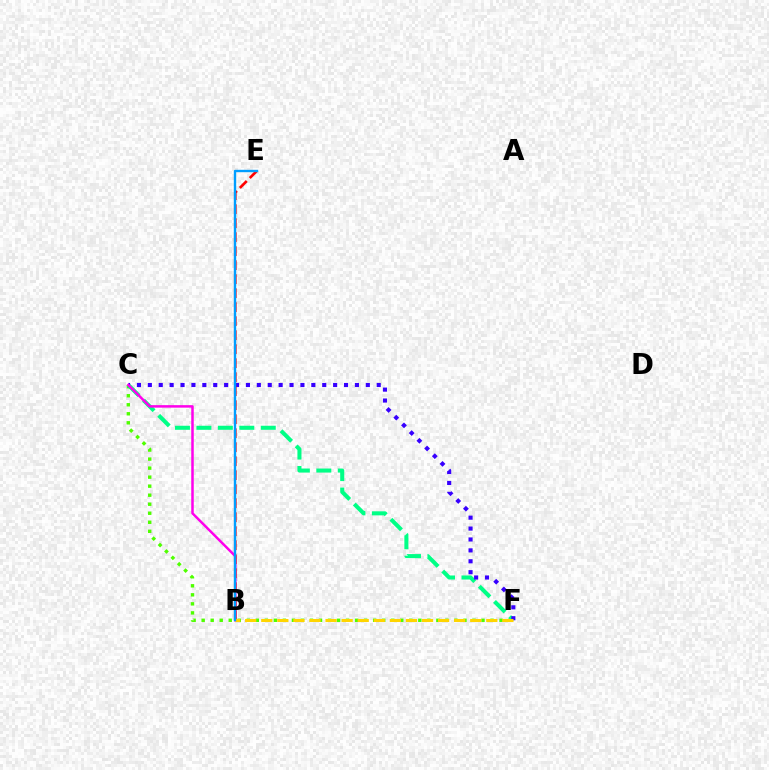{('C', 'F'): [{'color': '#4fff00', 'line_style': 'dotted', 'thickness': 2.45}, {'color': '#00ff86', 'line_style': 'dashed', 'thickness': 2.91}, {'color': '#3700ff', 'line_style': 'dotted', 'thickness': 2.96}], ('B', 'C'): [{'color': '#ff00ed', 'line_style': 'solid', 'thickness': 1.8}], ('B', 'E'): [{'color': '#ff0000', 'line_style': 'dashed', 'thickness': 1.9}, {'color': '#009eff', 'line_style': 'solid', 'thickness': 1.72}], ('B', 'F'): [{'color': '#ffd500', 'line_style': 'dashed', 'thickness': 2.18}]}